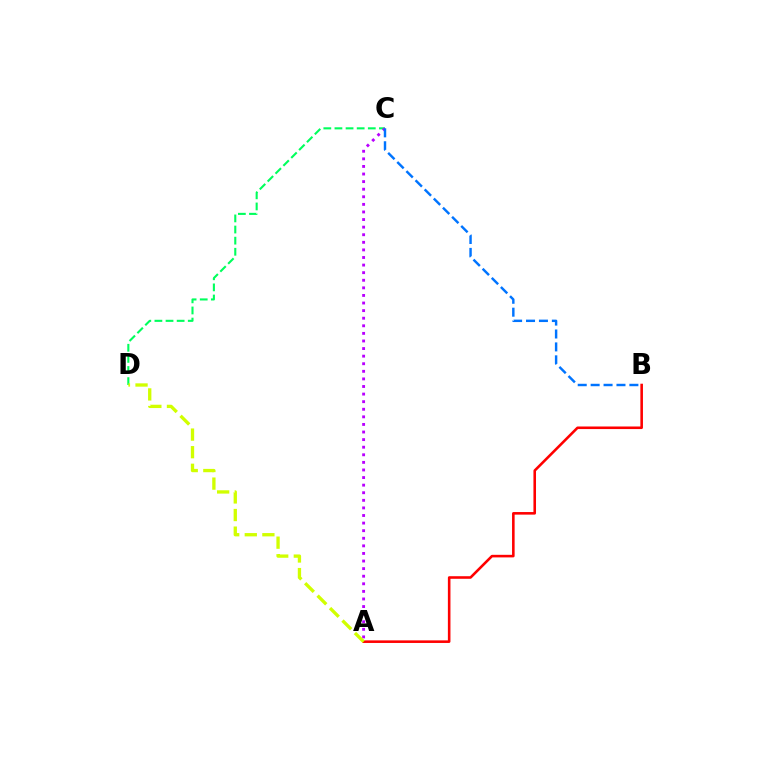{('A', 'B'): [{'color': '#ff0000', 'line_style': 'solid', 'thickness': 1.86}], ('C', 'D'): [{'color': '#00ff5c', 'line_style': 'dashed', 'thickness': 1.51}], ('A', 'C'): [{'color': '#b900ff', 'line_style': 'dotted', 'thickness': 2.06}], ('B', 'C'): [{'color': '#0074ff', 'line_style': 'dashed', 'thickness': 1.75}], ('A', 'D'): [{'color': '#d1ff00', 'line_style': 'dashed', 'thickness': 2.39}]}